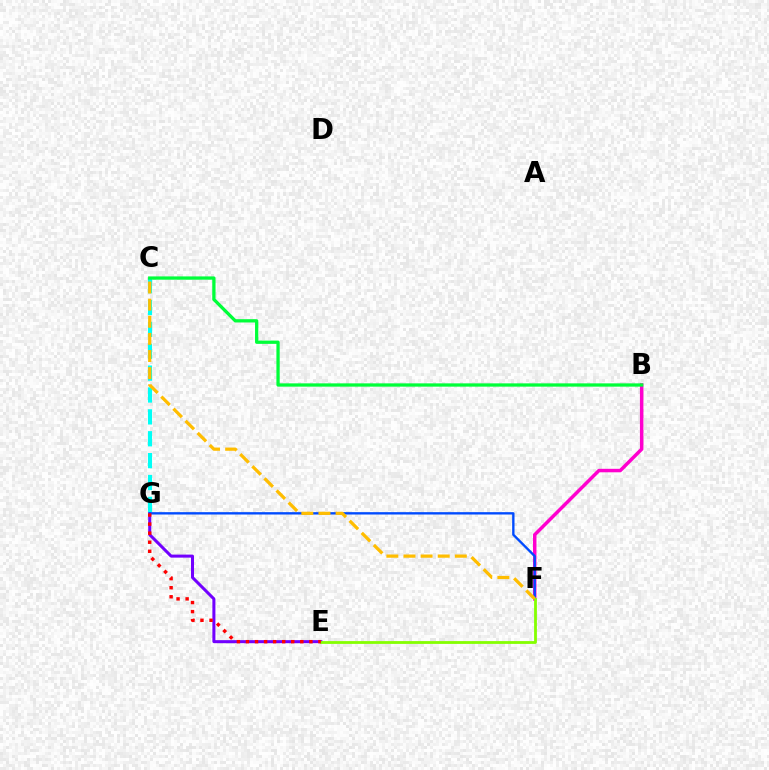{('E', 'G'): [{'color': '#7200ff', 'line_style': 'solid', 'thickness': 2.18}, {'color': '#ff0000', 'line_style': 'dotted', 'thickness': 2.46}], ('C', 'G'): [{'color': '#00fff6', 'line_style': 'dashed', 'thickness': 2.97}], ('B', 'F'): [{'color': '#ff00cf', 'line_style': 'solid', 'thickness': 2.5}], ('B', 'C'): [{'color': '#00ff39', 'line_style': 'solid', 'thickness': 2.36}], ('F', 'G'): [{'color': '#004bff', 'line_style': 'solid', 'thickness': 1.7}], ('E', 'F'): [{'color': '#84ff00', 'line_style': 'solid', 'thickness': 2.01}], ('C', 'F'): [{'color': '#ffbd00', 'line_style': 'dashed', 'thickness': 2.33}]}